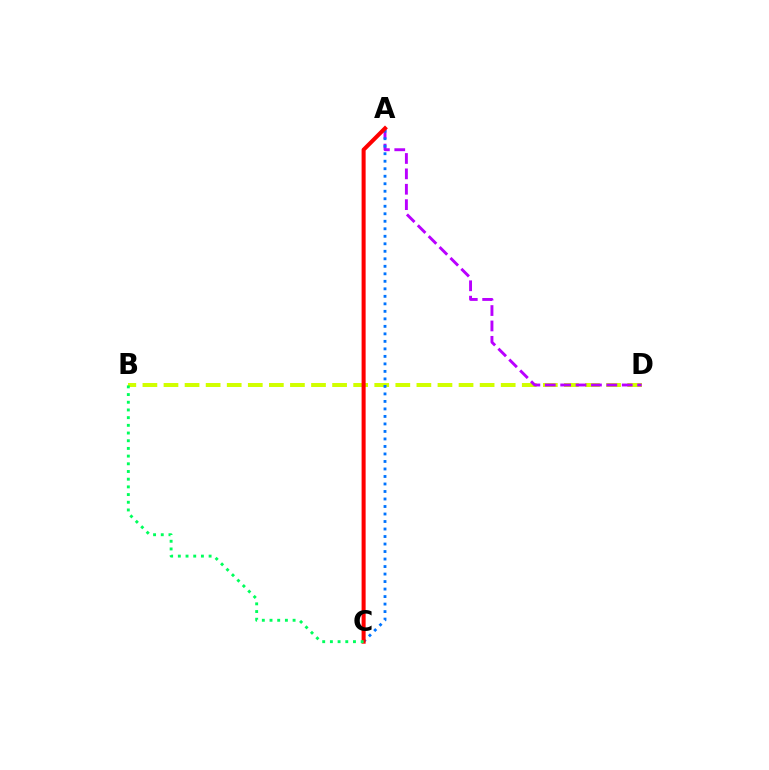{('B', 'D'): [{'color': '#d1ff00', 'line_style': 'dashed', 'thickness': 2.86}], ('A', 'D'): [{'color': '#b900ff', 'line_style': 'dashed', 'thickness': 2.09}], ('A', 'C'): [{'color': '#0074ff', 'line_style': 'dotted', 'thickness': 2.04}, {'color': '#ff0000', 'line_style': 'solid', 'thickness': 2.91}], ('B', 'C'): [{'color': '#00ff5c', 'line_style': 'dotted', 'thickness': 2.09}]}